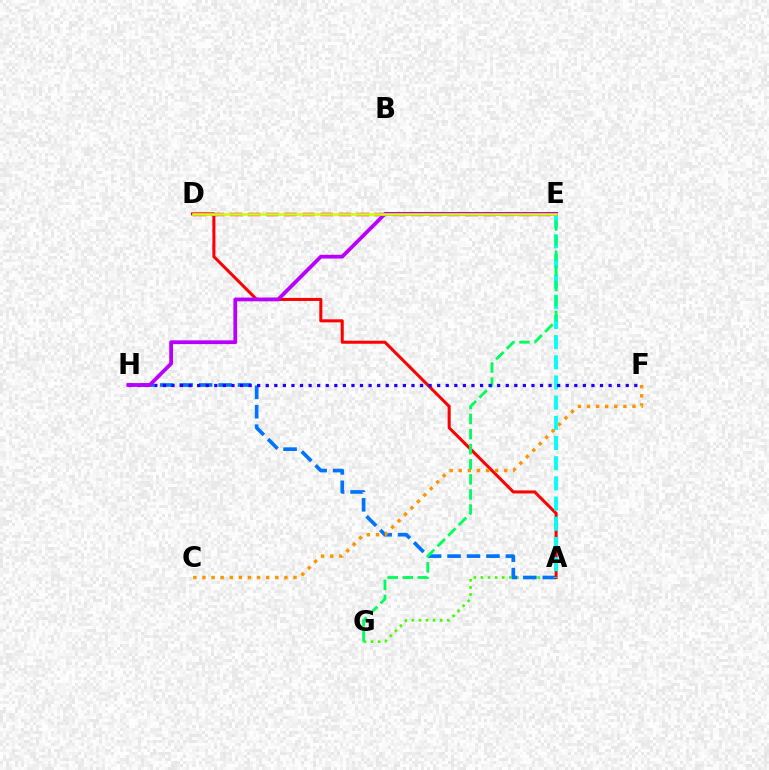{('A', 'G'): [{'color': '#3dff00', 'line_style': 'dotted', 'thickness': 1.93}], ('A', 'H'): [{'color': '#0074ff', 'line_style': 'dashed', 'thickness': 2.64}], ('A', 'D'): [{'color': '#ff0000', 'line_style': 'solid', 'thickness': 2.19}], ('C', 'F'): [{'color': '#ff9400', 'line_style': 'dotted', 'thickness': 2.47}], ('D', 'E'): [{'color': '#ff00ac', 'line_style': 'dashed', 'thickness': 2.46}, {'color': '#d1ff00', 'line_style': 'solid', 'thickness': 1.89}], ('A', 'E'): [{'color': '#00fff6', 'line_style': 'dashed', 'thickness': 2.74}], ('E', 'G'): [{'color': '#00ff5c', 'line_style': 'dashed', 'thickness': 2.05}], ('F', 'H'): [{'color': '#2500ff', 'line_style': 'dotted', 'thickness': 2.33}], ('E', 'H'): [{'color': '#b900ff', 'line_style': 'solid', 'thickness': 2.72}]}